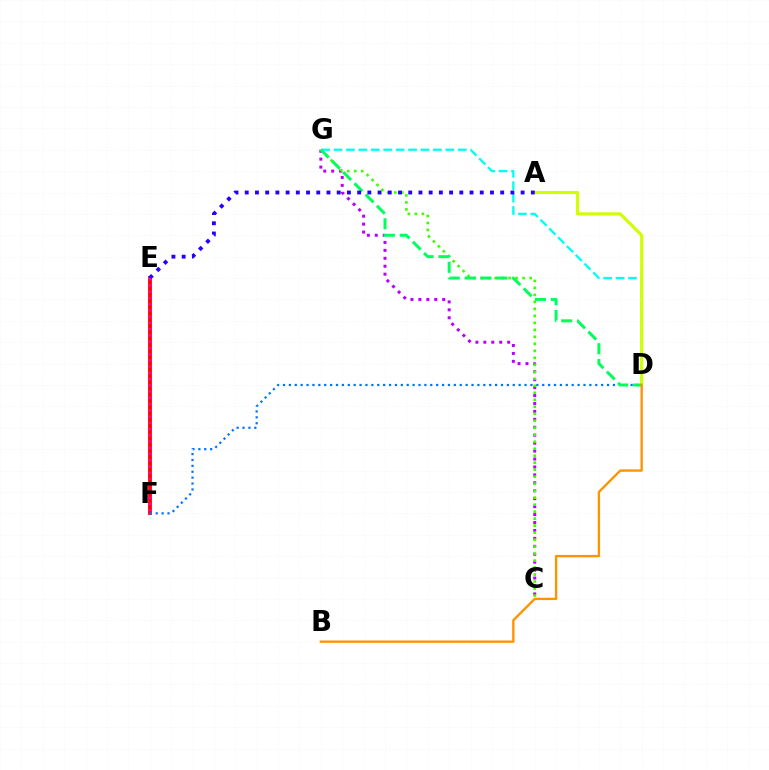{('C', 'G'): [{'color': '#b900ff', 'line_style': 'dotted', 'thickness': 2.16}, {'color': '#3dff00', 'line_style': 'dotted', 'thickness': 1.9}], ('D', 'G'): [{'color': '#00fff6', 'line_style': 'dashed', 'thickness': 1.69}, {'color': '#00ff5c', 'line_style': 'dashed', 'thickness': 2.15}], ('A', 'D'): [{'color': '#d1ff00', 'line_style': 'solid', 'thickness': 2.26}], ('E', 'F'): [{'color': '#ff0000', 'line_style': 'solid', 'thickness': 2.74}, {'color': '#ff00ac', 'line_style': 'dotted', 'thickness': 1.7}], ('D', 'F'): [{'color': '#0074ff', 'line_style': 'dotted', 'thickness': 1.6}], ('A', 'E'): [{'color': '#2500ff', 'line_style': 'dotted', 'thickness': 2.78}], ('B', 'D'): [{'color': '#ff9400', 'line_style': 'solid', 'thickness': 1.7}]}